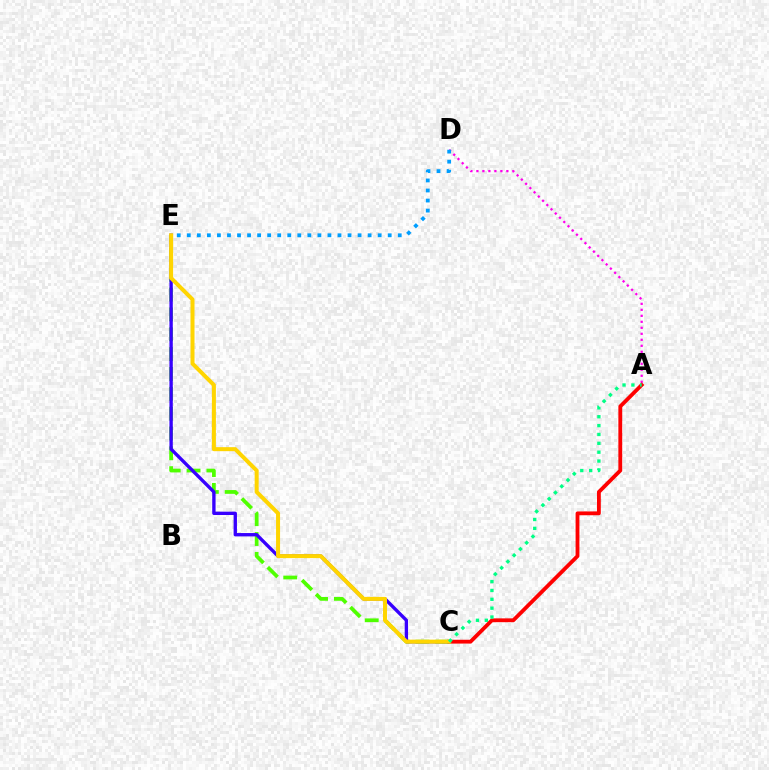{('C', 'E'): [{'color': '#4fff00', 'line_style': 'dashed', 'thickness': 2.7}, {'color': '#3700ff', 'line_style': 'solid', 'thickness': 2.41}, {'color': '#ffd500', 'line_style': 'solid', 'thickness': 2.89}], ('A', 'D'): [{'color': '#ff00ed', 'line_style': 'dotted', 'thickness': 1.63}], ('A', 'C'): [{'color': '#ff0000', 'line_style': 'solid', 'thickness': 2.75}, {'color': '#00ff86', 'line_style': 'dotted', 'thickness': 2.41}], ('D', 'E'): [{'color': '#009eff', 'line_style': 'dotted', 'thickness': 2.73}]}